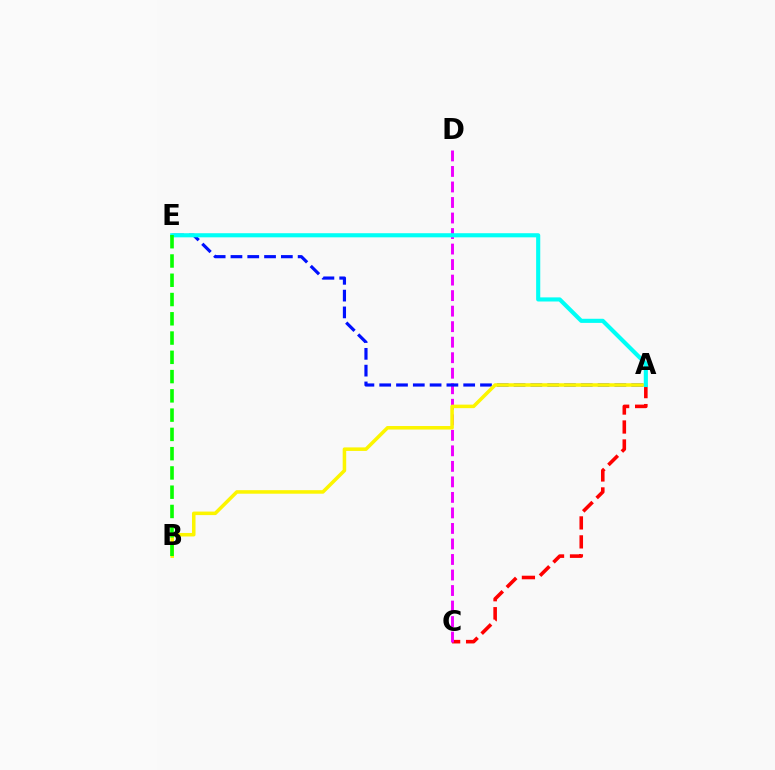{('A', 'C'): [{'color': '#ff0000', 'line_style': 'dashed', 'thickness': 2.58}], ('C', 'D'): [{'color': '#ee00ff', 'line_style': 'dashed', 'thickness': 2.11}], ('A', 'E'): [{'color': '#0010ff', 'line_style': 'dashed', 'thickness': 2.28}, {'color': '#00fff6', 'line_style': 'solid', 'thickness': 2.97}], ('A', 'B'): [{'color': '#fcf500', 'line_style': 'solid', 'thickness': 2.54}], ('B', 'E'): [{'color': '#08ff00', 'line_style': 'dashed', 'thickness': 2.62}]}